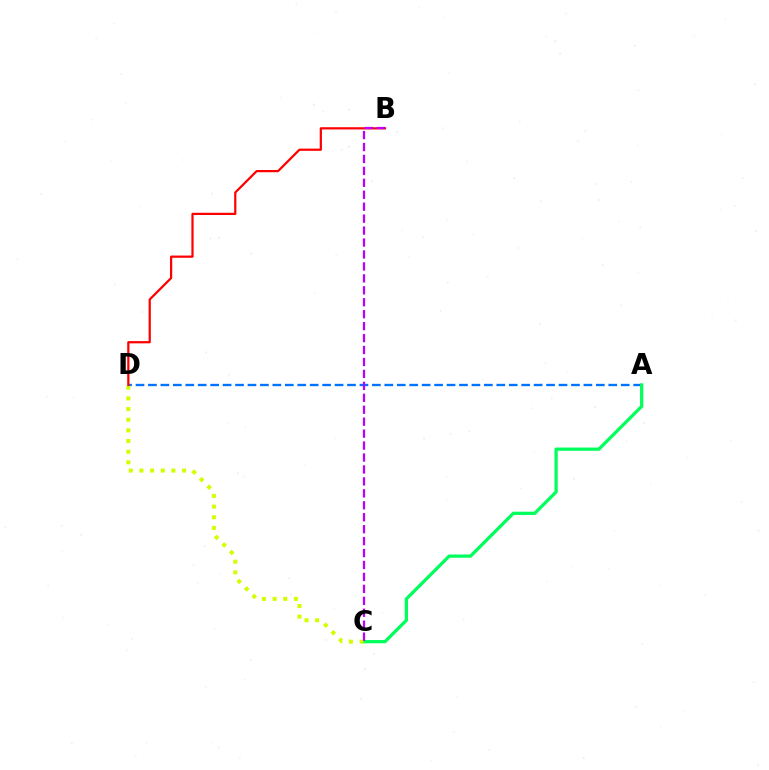{('A', 'D'): [{'color': '#0074ff', 'line_style': 'dashed', 'thickness': 1.69}], ('A', 'C'): [{'color': '#00ff5c', 'line_style': 'solid', 'thickness': 2.35}], ('C', 'D'): [{'color': '#d1ff00', 'line_style': 'dotted', 'thickness': 2.9}], ('B', 'D'): [{'color': '#ff0000', 'line_style': 'solid', 'thickness': 1.6}], ('B', 'C'): [{'color': '#b900ff', 'line_style': 'dashed', 'thickness': 1.62}]}